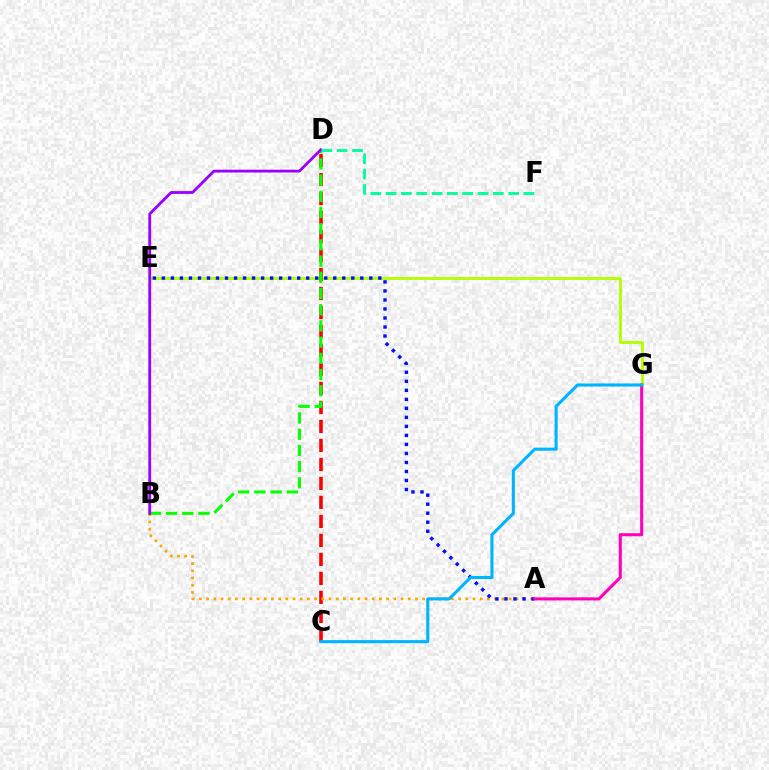{('E', 'G'): [{'color': '#b3ff00', 'line_style': 'solid', 'thickness': 2.06}], ('C', 'D'): [{'color': '#ff0000', 'line_style': 'dashed', 'thickness': 2.58}], ('A', 'B'): [{'color': '#ffa500', 'line_style': 'dotted', 'thickness': 1.96}], ('A', 'E'): [{'color': '#0010ff', 'line_style': 'dotted', 'thickness': 2.45}], ('A', 'G'): [{'color': '#ff00bd', 'line_style': 'solid', 'thickness': 2.21}], ('B', 'D'): [{'color': '#08ff00', 'line_style': 'dashed', 'thickness': 2.2}, {'color': '#9b00ff', 'line_style': 'solid', 'thickness': 2.02}], ('C', 'G'): [{'color': '#00b5ff', 'line_style': 'solid', 'thickness': 2.22}], ('D', 'F'): [{'color': '#00ff9d', 'line_style': 'dashed', 'thickness': 2.08}]}